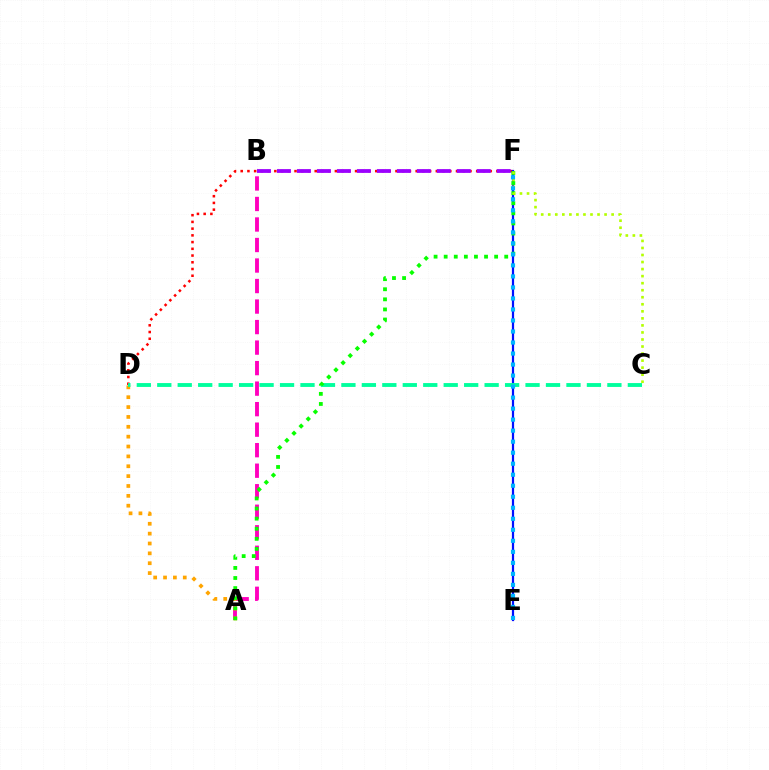{('A', 'B'): [{'color': '#ff00bd', 'line_style': 'dashed', 'thickness': 2.79}], ('A', 'D'): [{'color': '#ffa500', 'line_style': 'dotted', 'thickness': 2.68}], ('D', 'F'): [{'color': '#ff0000', 'line_style': 'dotted', 'thickness': 1.83}], ('E', 'F'): [{'color': '#0010ff', 'line_style': 'solid', 'thickness': 1.6}, {'color': '#00b5ff', 'line_style': 'dotted', 'thickness': 2.99}], ('C', 'D'): [{'color': '#00ff9d', 'line_style': 'dashed', 'thickness': 2.78}], ('B', 'F'): [{'color': '#9b00ff', 'line_style': 'dashed', 'thickness': 2.71}], ('A', 'F'): [{'color': '#08ff00', 'line_style': 'dotted', 'thickness': 2.74}], ('C', 'F'): [{'color': '#b3ff00', 'line_style': 'dotted', 'thickness': 1.91}]}